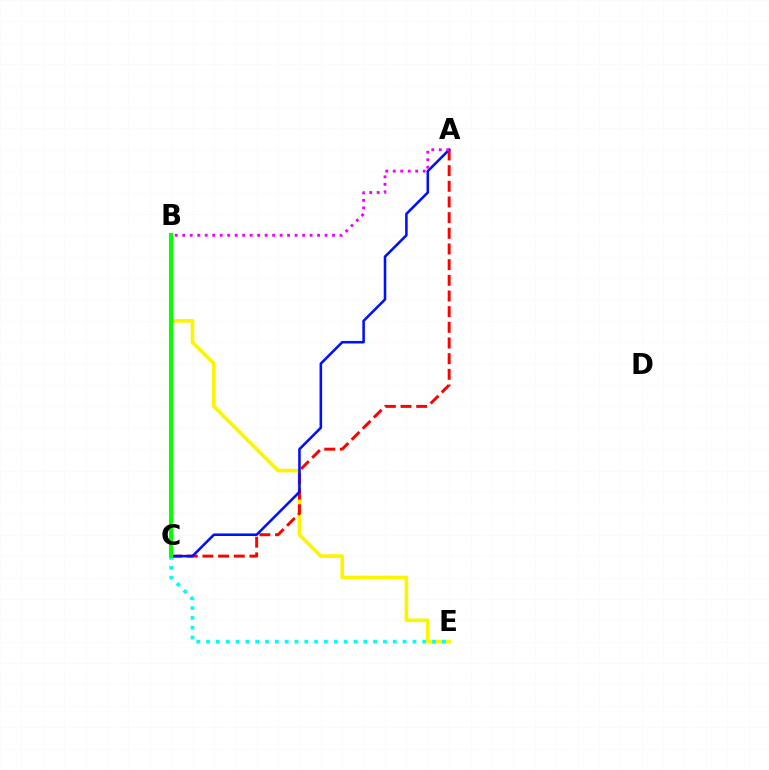{('B', 'E'): [{'color': '#fcf500', 'line_style': 'solid', 'thickness': 2.62}], ('C', 'E'): [{'color': '#00fff6', 'line_style': 'dotted', 'thickness': 2.67}], ('A', 'C'): [{'color': '#ff0000', 'line_style': 'dashed', 'thickness': 2.13}, {'color': '#0010ff', 'line_style': 'solid', 'thickness': 1.85}], ('B', 'C'): [{'color': '#08ff00', 'line_style': 'solid', 'thickness': 2.96}], ('A', 'B'): [{'color': '#ee00ff', 'line_style': 'dotted', 'thickness': 2.03}]}